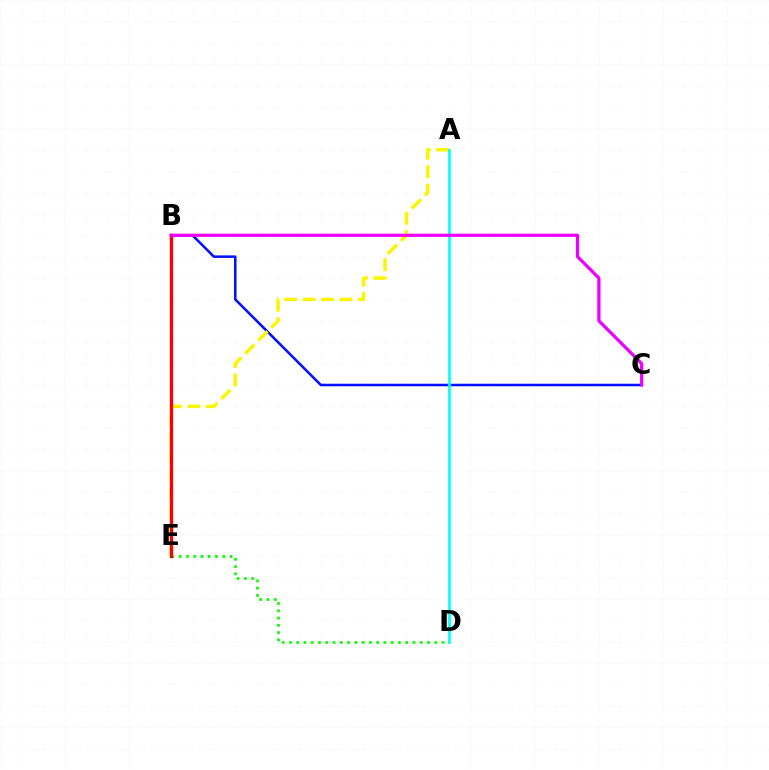{('B', 'C'): [{'color': '#0010ff', 'line_style': 'solid', 'thickness': 1.83}, {'color': '#ee00ff', 'line_style': 'solid', 'thickness': 2.32}], ('D', 'E'): [{'color': '#08ff00', 'line_style': 'dotted', 'thickness': 1.98}], ('A', 'E'): [{'color': '#fcf500', 'line_style': 'dashed', 'thickness': 2.51}], ('B', 'E'): [{'color': '#ff0000', 'line_style': 'solid', 'thickness': 2.4}], ('A', 'D'): [{'color': '#00fff6', 'line_style': 'solid', 'thickness': 1.93}]}